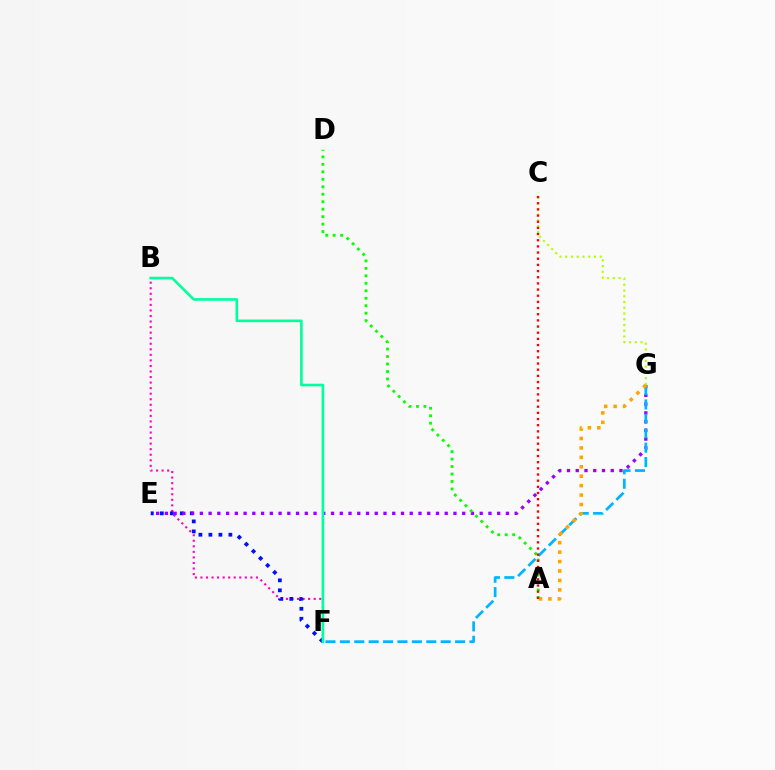{('B', 'F'): [{'color': '#ff00bd', 'line_style': 'dotted', 'thickness': 1.51}, {'color': '#00ff9d', 'line_style': 'solid', 'thickness': 1.89}], ('E', 'F'): [{'color': '#0010ff', 'line_style': 'dotted', 'thickness': 2.71}], ('C', 'G'): [{'color': '#b3ff00', 'line_style': 'dotted', 'thickness': 1.56}], ('E', 'G'): [{'color': '#9b00ff', 'line_style': 'dotted', 'thickness': 2.38}], ('A', 'D'): [{'color': '#08ff00', 'line_style': 'dotted', 'thickness': 2.03}], ('F', 'G'): [{'color': '#00b5ff', 'line_style': 'dashed', 'thickness': 1.96}], ('A', 'G'): [{'color': '#ffa500', 'line_style': 'dotted', 'thickness': 2.56}], ('A', 'C'): [{'color': '#ff0000', 'line_style': 'dotted', 'thickness': 1.68}]}